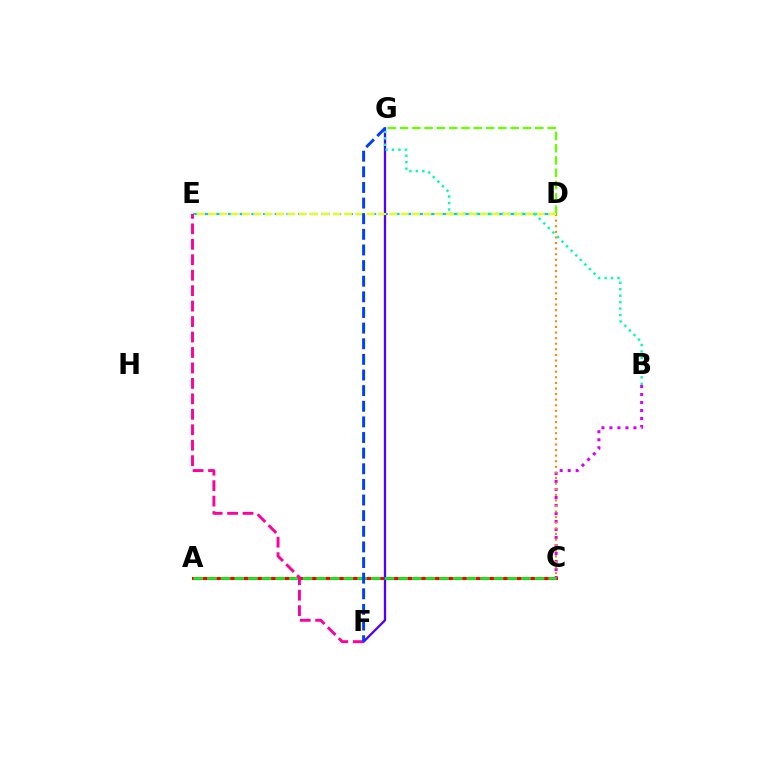{('D', 'G'): [{'color': '#66ff00', 'line_style': 'dashed', 'thickness': 1.67}], ('A', 'C'): [{'color': '#ff0000', 'line_style': 'solid', 'thickness': 2.22}, {'color': '#00ff27', 'line_style': 'dashed', 'thickness': 1.85}], ('B', 'C'): [{'color': '#d600ff', 'line_style': 'dotted', 'thickness': 2.17}], ('D', 'E'): [{'color': '#00c7ff', 'line_style': 'dashed', 'thickness': 1.59}, {'color': '#eeff00', 'line_style': 'dashed', 'thickness': 1.54}], ('F', 'G'): [{'color': '#4f00ff', 'line_style': 'solid', 'thickness': 1.65}, {'color': '#003fff', 'line_style': 'dashed', 'thickness': 2.12}], ('C', 'D'): [{'color': '#ff8800', 'line_style': 'dotted', 'thickness': 1.52}], ('B', 'G'): [{'color': '#00ffaf', 'line_style': 'dotted', 'thickness': 1.76}], ('E', 'F'): [{'color': '#ff00a0', 'line_style': 'dashed', 'thickness': 2.1}]}